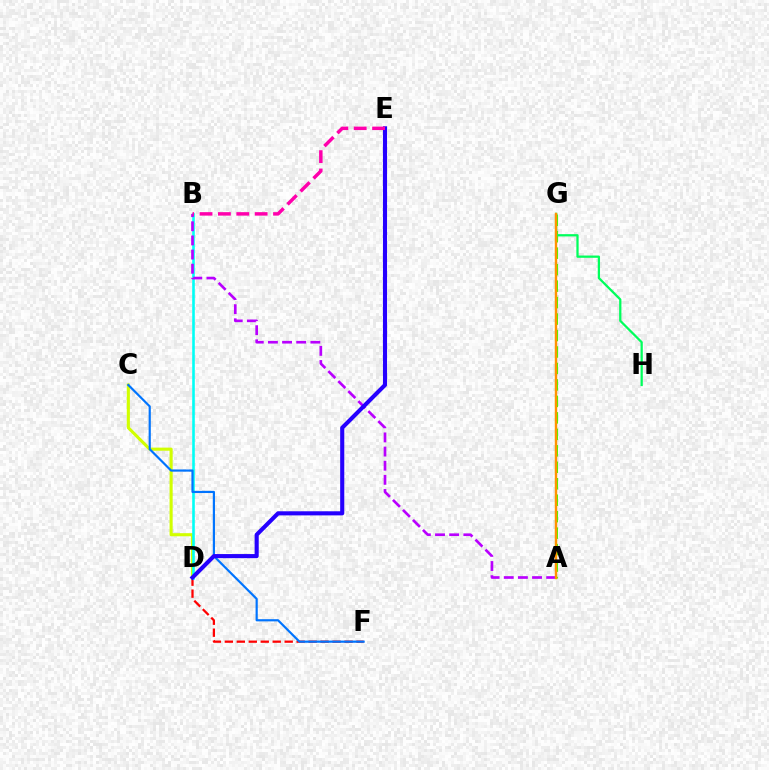{('A', 'G'): [{'color': '#3dff00', 'line_style': 'dashed', 'thickness': 2.24}, {'color': '#ff9400', 'line_style': 'solid', 'thickness': 1.74}], ('D', 'F'): [{'color': '#ff0000', 'line_style': 'dashed', 'thickness': 1.63}], ('C', 'D'): [{'color': '#d1ff00', 'line_style': 'solid', 'thickness': 2.23}], ('B', 'D'): [{'color': '#00fff6', 'line_style': 'solid', 'thickness': 1.87}], ('C', 'F'): [{'color': '#0074ff', 'line_style': 'solid', 'thickness': 1.57}], ('G', 'H'): [{'color': '#00ff5c', 'line_style': 'solid', 'thickness': 1.63}], ('A', 'B'): [{'color': '#b900ff', 'line_style': 'dashed', 'thickness': 1.92}], ('D', 'E'): [{'color': '#2500ff', 'line_style': 'solid', 'thickness': 2.95}], ('B', 'E'): [{'color': '#ff00ac', 'line_style': 'dashed', 'thickness': 2.5}]}